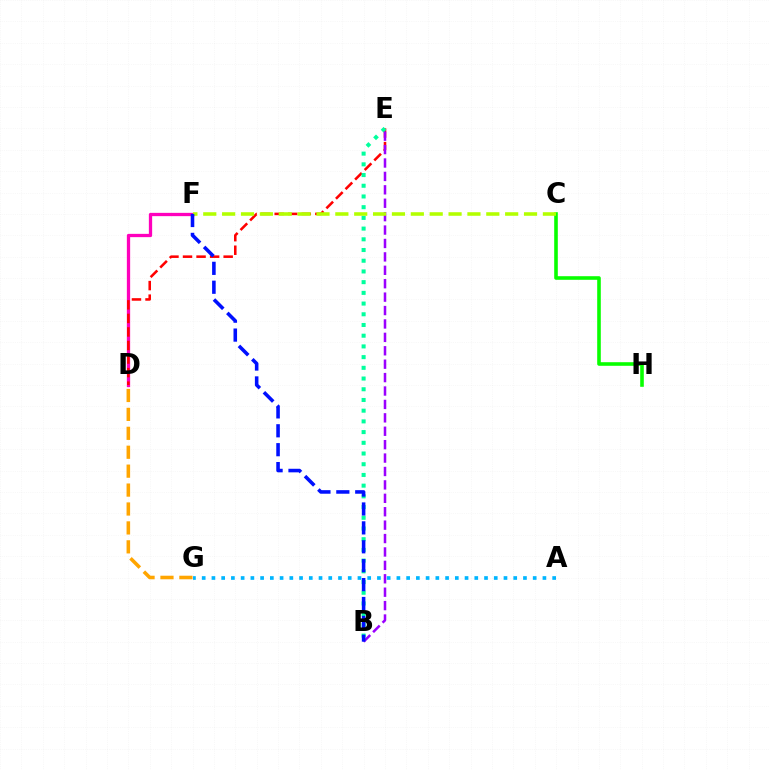{('A', 'G'): [{'color': '#00b5ff', 'line_style': 'dotted', 'thickness': 2.65}], ('D', 'F'): [{'color': '#ff00bd', 'line_style': 'solid', 'thickness': 2.37}], ('D', 'E'): [{'color': '#ff0000', 'line_style': 'dashed', 'thickness': 1.84}], ('B', 'E'): [{'color': '#00ff9d', 'line_style': 'dotted', 'thickness': 2.91}, {'color': '#9b00ff', 'line_style': 'dashed', 'thickness': 1.82}], ('C', 'H'): [{'color': '#08ff00', 'line_style': 'solid', 'thickness': 2.6}], ('C', 'F'): [{'color': '#b3ff00', 'line_style': 'dashed', 'thickness': 2.56}], ('B', 'F'): [{'color': '#0010ff', 'line_style': 'dashed', 'thickness': 2.57}], ('D', 'G'): [{'color': '#ffa500', 'line_style': 'dashed', 'thickness': 2.57}]}